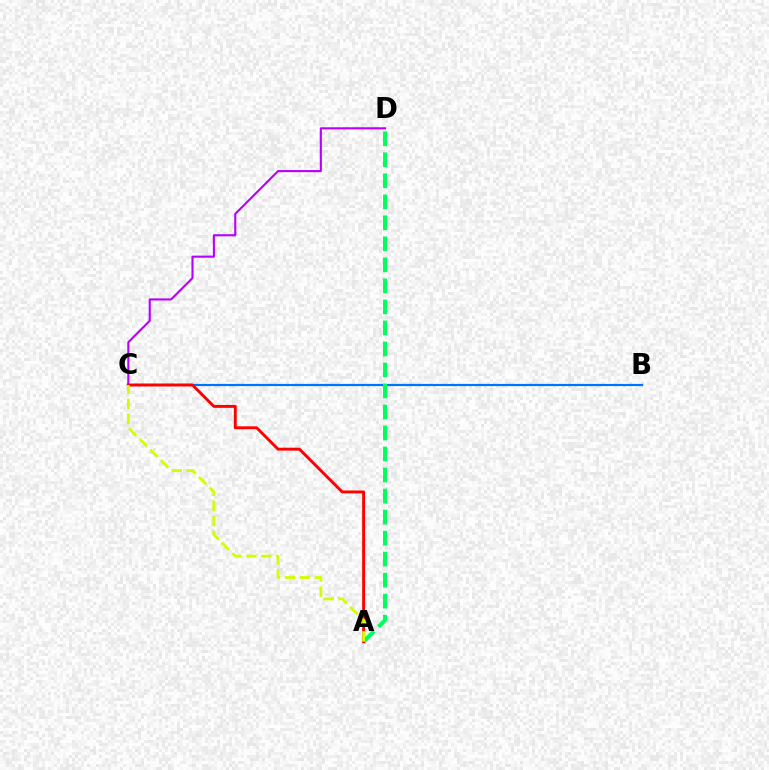{('B', 'C'): [{'color': '#0074ff', 'line_style': 'solid', 'thickness': 1.58}], ('C', 'D'): [{'color': '#b900ff', 'line_style': 'solid', 'thickness': 1.52}], ('A', 'D'): [{'color': '#00ff5c', 'line_style': 'dashed', 'thickness': 2.86}], ('A', 'C'): [{'color': '#ff0000', 'line_style': 'solid', 'thickness': 2.1}, {'color': '#d1ff00', 'line_style': 'dashed', 'thickness': 2.04}]}